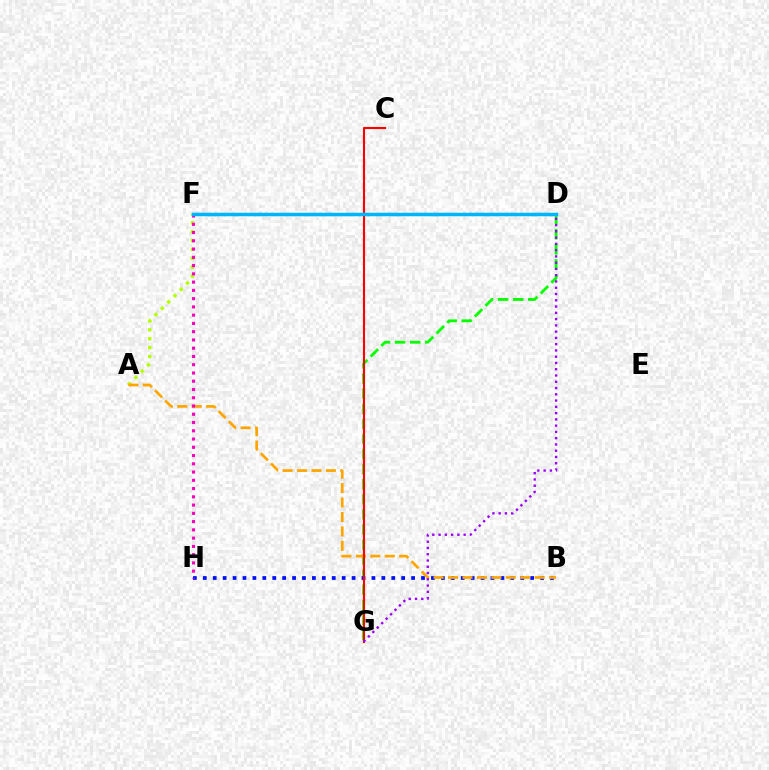{('A', 'F'): [{'color': '#b3ff00', 'line_style': 'dotted', 'thickness': 2.42}], ('D', 'F'): [{'color': '#00ff9d', 'line_style': 'solid', 'thickness': 2.23}, {'color': '#00b5ff', 'line_style': 'solid', 'thickness': 2.5}], ('D', 'G'): [{'color': '#08ff00', 'line_style': 'dashed', 'thickness': 2.05}, {'color': '#9b00ff', 'line_style': 'dotted', 'thickness': 1.7}], ('B', 'H'): [{'color': '#0010ff', 'line_style': 'dotted', 'thickness': 2.7}], ('A', 'B'): [{'color': '#ffa500', 'line_style': 'dashed', 'thickness': 1.96}], ('F', 'H'): [{'color': '#ff00bd', 'line_style': 'dotted', 'thickness': 2.24}], ('C', 'G'): [{'color': '#ff0000', 'line_style': 'solid', 'thickness': 1.53}]}